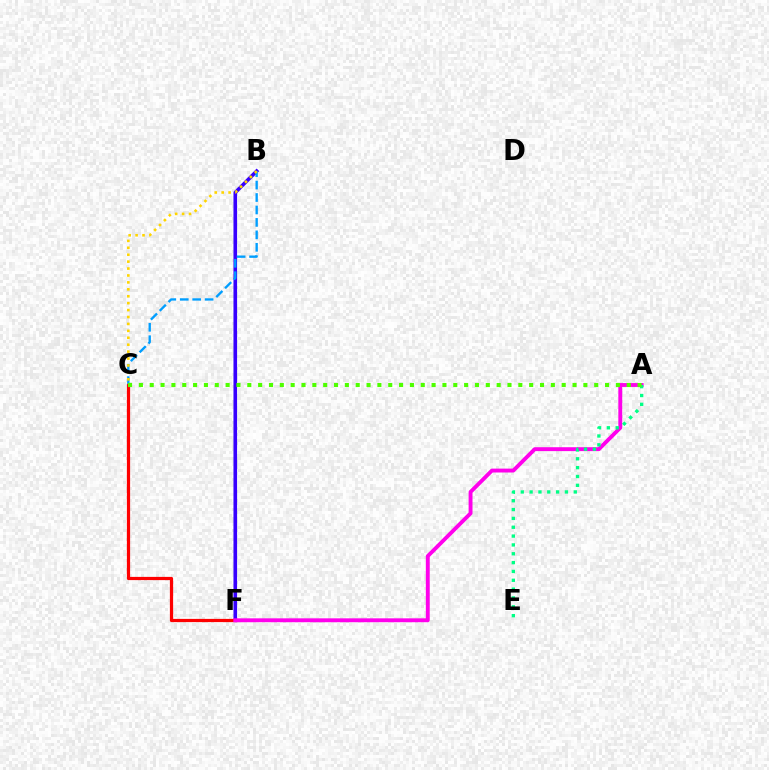{('B', 'F'): [{'color': '#3700ff', 'line_style': 'solid', 'thickness': 2.61}], ('B', 'C'): [{'color': '#009eff', 'line_style': 'dashed', 'thickness': 1.69}, {'color': '#ffd500', 'line_style': 'dotted', 'thickness': 1.88}], ('C', 'F'): [{'color': '#ff0000', 'line_style': 'solid', 'thickness': 2.32}], ('A', 'F'): [{'color': '#ff00ed', 'line_style': 'solid', 'thickness': 2.8}], ('A', 'E'): [{'color': '#00ff86', 'line_style': 'dotted', 'thickness': 2.4}], ('A', 'C'): [{'color': '#4fff00', 'line_style': 'dotted', 'thickness': 2.95}]}